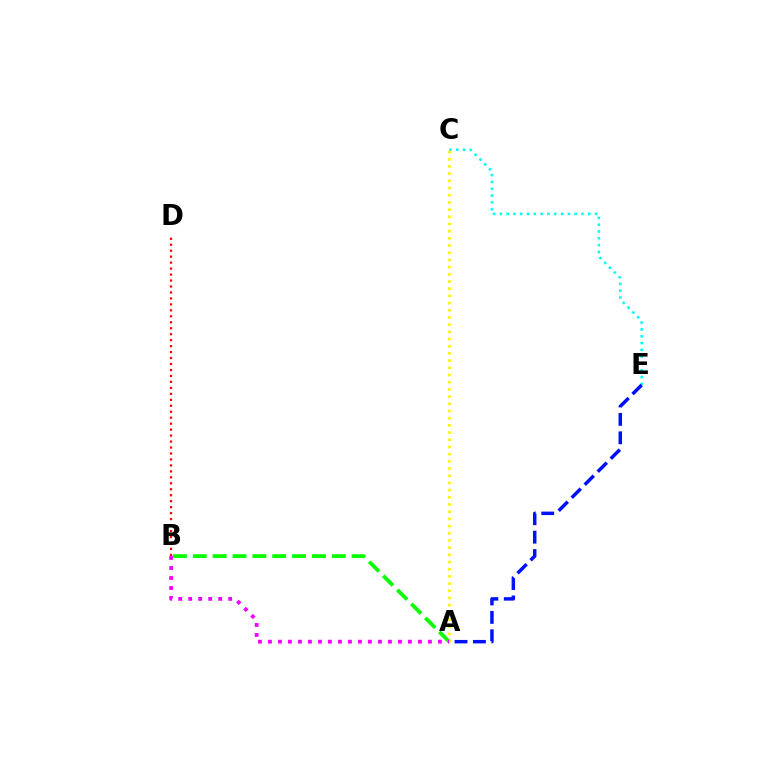{('C', 'E'): [{'color': '#00fff6', 'line_style': 'dotted', 'thickness': 1.85}], ('A', 'B'): [{'color': '#08ff00', 'line_style': 'dashed', 'thickness': 2.7}, {'color': '#ee00ff', 'line_style': 'dotted', 'thickness': 2.72}], ('B', 'D'): [{'color': '#ff0000', 'line_style': 'dotted', 'thickness': 1.62}], ('A', 'E'): [{'color': '#0010ff', 'line_style': 'dashed', 'thickness': 2.5}], ('A', 'C'): [{'color': '#fcf500', 'line_style': 'dotted', 'thickness': 1.95}]}